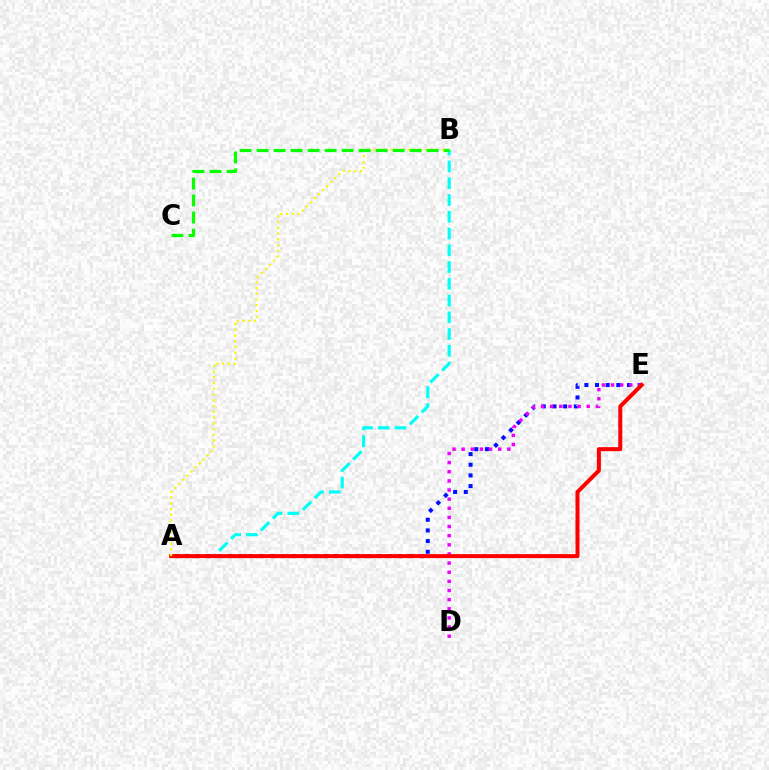{('A', 'B'): [{'color': '#00fff6', 'line_style': 'dashed', 'thickness': 2.28}, {'color': '#fcf500', 'line_style': 'dotted', 'thickness': 1.56}], ('A', 'E'): [{'color': '#0010ff', 'line_style': 'dotted', 'thickness': 2.9}, {'color': '#ff0000', 'line_style': 'solid', 'thickness': 2.88}], ('D', 'E'): [{'color': '#ee00ff', 'line_style': 'dotted', 'thickness': 2.48}], ('B', 'C'): [{'color': '#08ff00', 'line_style': 'dashed', 'thickness': 2.31}]}